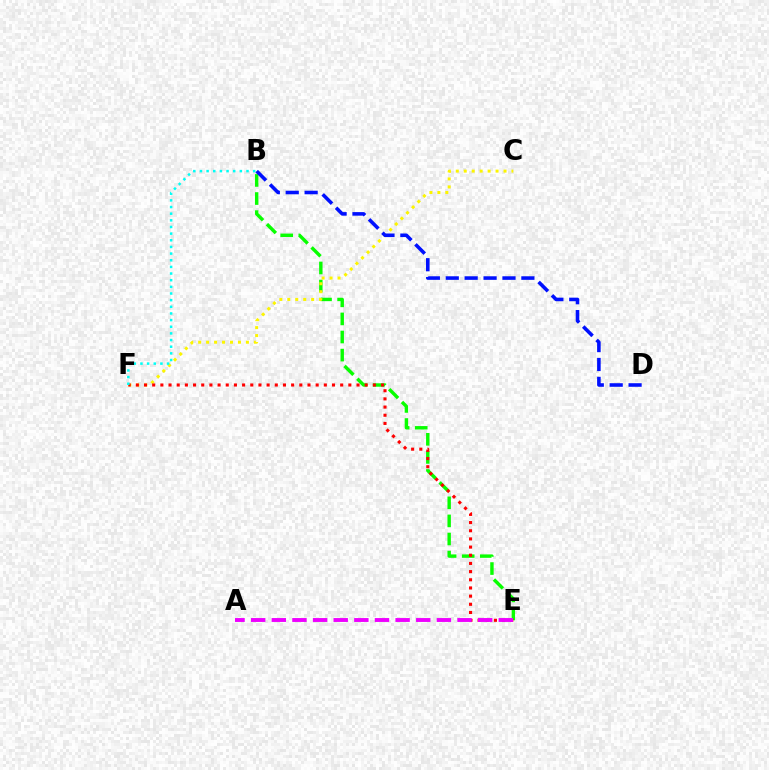{('B', 'E'): [{'color': '#08ff00', 'line_style': 'dashed', 'thickness': 2.46}], ('C', 'F'): [{'color': '#fcf500', 'line_style': 'dotted', 'thickness': 2.16}], ('E', 'F'): [{'color': '#ff0000', 'line_style': 'dotted', 'thickness': 2.22}], ('B', 'D'): [{'color': '#0010ff', 'line_style': 'dashed', 'thickness': 2.57}], ('B', 'F'): [{'color': '#00fff6', 'line_style': 'dotted', 'thickness': 1.81}], ('A', 'E'): [{'color': '#ee00ff', 'line_style': 'dashed', 'thickness': 2.8}]}